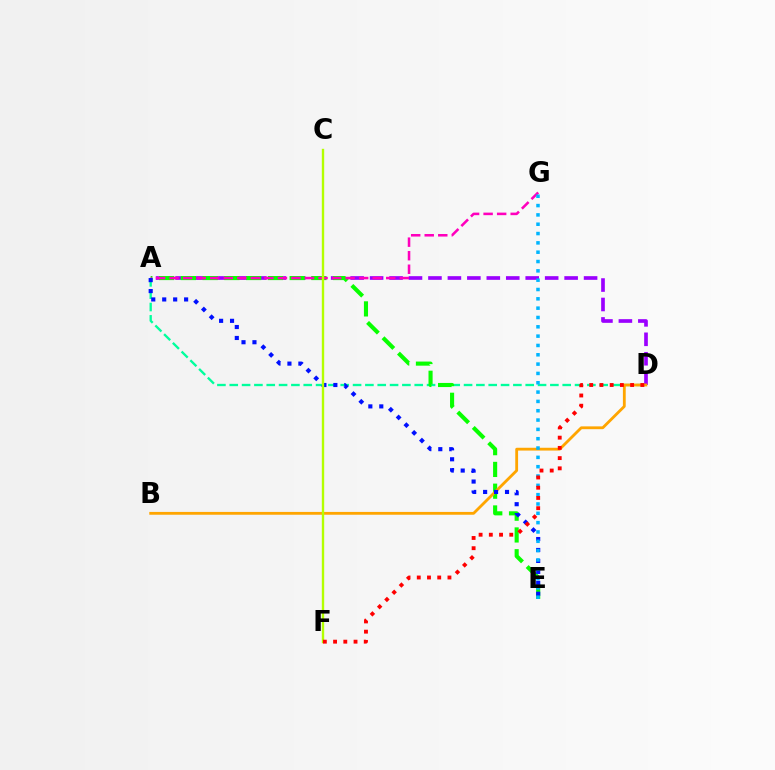{('A', 'D'): [{'color': '#9b00ff', 'line_style': 'dashed', 'thickness': 2.64}, {'color': '#00ff9d', 'line_style': 'dashed', 'thickness': 1.68}], ('A', 'E'): [{'color': '#08ff00', 'line_style': 'dashed', 'thickness': 2.96}, {'color': '#0010ff', 'line_style': 'dotted', 'thickness': 2.97}], ('A', 'G'): [{'color': '#ff00bd', 'line_style': 'dashed', 'thickness': 1.84}], ('B', 'D'): [{'color': '#ffa500', 'line_style': 'solid', 'thickness': 2.03}], ('E', 'G'): [{'color': '#00b5ff', 'line_style': 'dotted', 'thickness': 2.53}], ('C', 'F'): [{'color': '#b3ff00', 'line_style': 'solid', 'thickness': 1.7}], ('D', 'F'): [{'color': '#ff0000', 'line_style': 'dotted', 'thickness': 2.78}]}